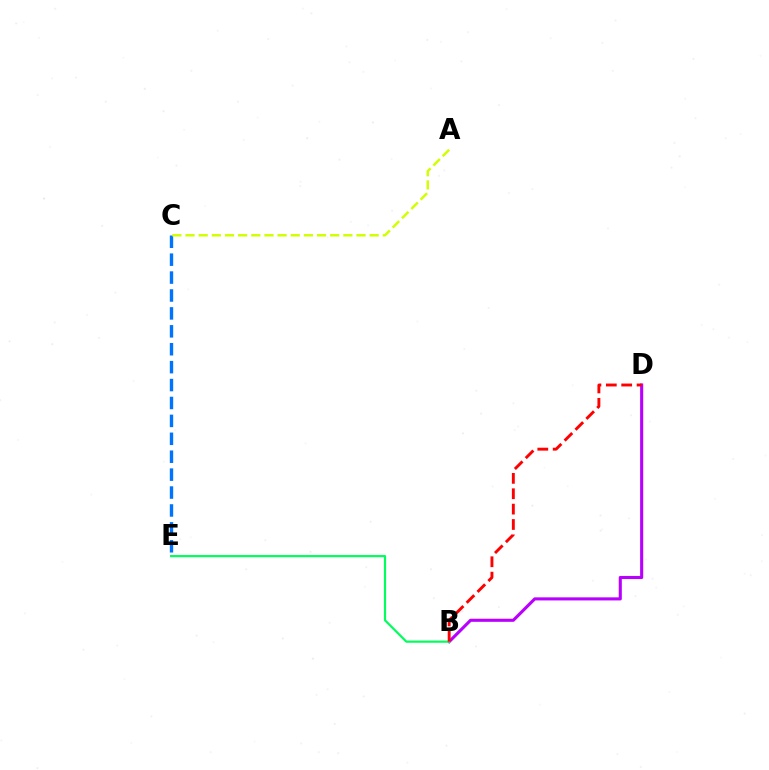{('B', 'D'): [{'color': '#b900ff', 'line_style': 'solid', 'thickness': 2.22}, {'color': '#ff0000', 'line_style': 'dashed', 'thickness': 2.09}], ('B', 'E'): [{'color': '#00ff5c', 'line_style': 'solid', 'thickness': 1.57}], ('C', 'E'): [{'color': '#0074ff', 'line_style': 'dashed', 'thickness': 2.43}], ('A', 'C'): [{'color': '#d1ff00', 'line_style': 'dashed', 'thickness': 1.79}]}